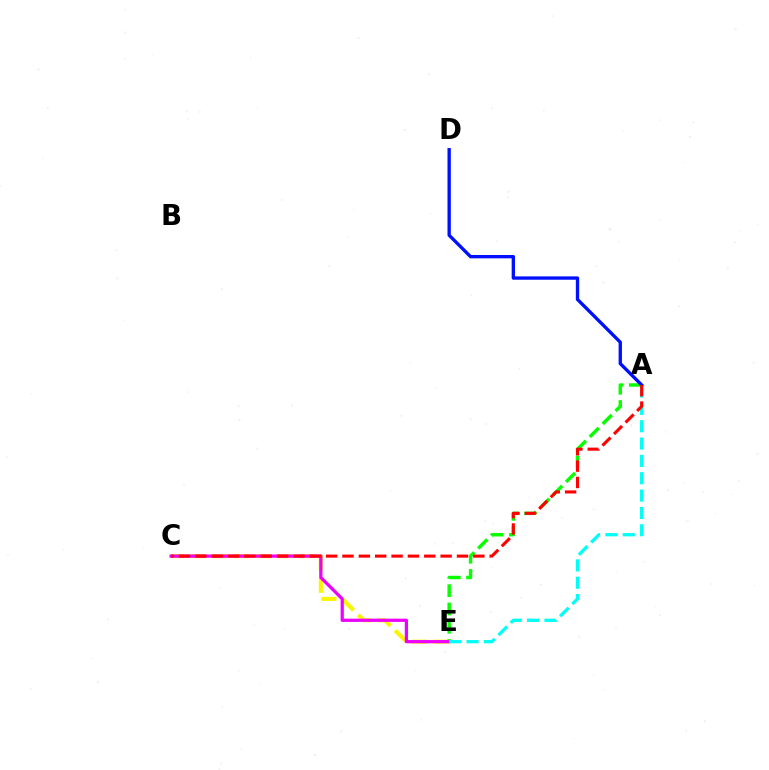{('C', 'E'): [{'color': '#fcf500', 'line_style': 'dashed', 'thickness': 2.95}, {'color': '#ee00ff', 'line_style': 'solid', 'thickness': 2.33}], ('A', 'E'): [{'color': '#08ff00', 'line_style': 'dashed', 'thickness': 2.48}, {'color': '#00fff6', 'line_style': 'dashed', 'thickness': 2.36}], ('A', 'D'): [{'color': '#0010ff', 'line_style': 'solid', 'thickness': 2.4}], ('A', 'C'): [{'color': '#ff0000', 'line_style': 'dashed', 'thickness': 2.22}]}